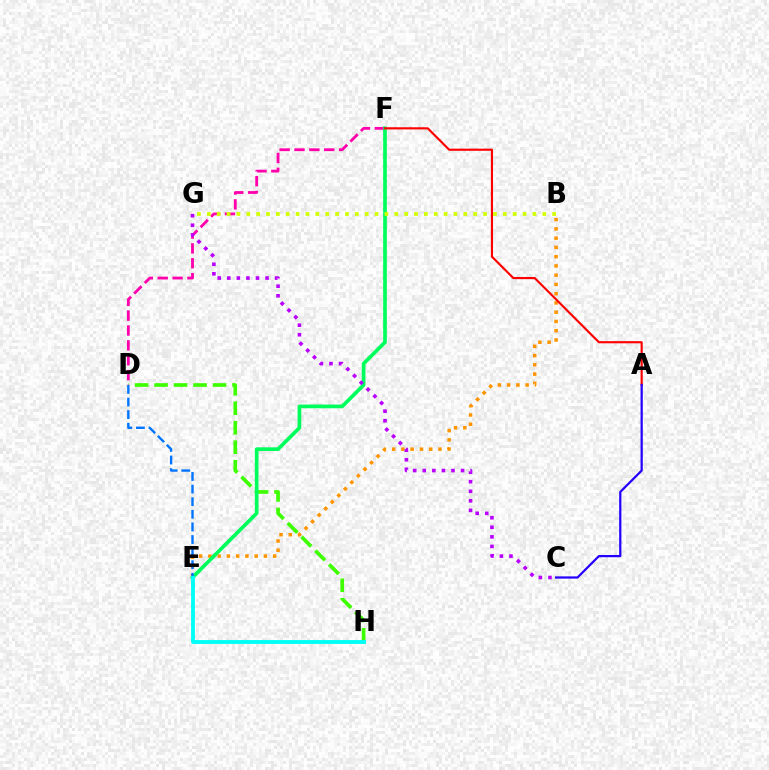{('D', 'H'): [{'color': '#3dff00', 'line_style': 'dashed', 'thickness': 2.65}], ('B', 'E'): [{'color': '#ff9400', 'line_style': 'dotted', 'thickness': 2.51}], ('D', 'F'): [{'color': '#ff00ac', 'line_style': 'dashed', 'thickness': 2.02}], ('E', 'F'): [{'color': '#00ff5c', 'line_style': 'solid', 'thickness': 2.66}], ('D', 'E'): [{'color': '#0074ff', 'line_style': 'dashed', 'thickness': 1.71}], ('A', 'F'): [{'color': '#ff0000', 'line_style': 'solid', 'thickness': 1.55}], ('C', 'G'): [{'color': '#b900ff', 'line_style': 'dotted', 'thickness': 2.6}], ('A', 'C'): [{'color': '#2500ff', 'line_style': 'solid', 'thickness': 1.61}], ('E', 'H'): [{'color': '#00fff6', 'line_style': 'solid', 'thickness': 2.78}], ('B', 'G'): [{'color': '#d1ff00', 'line_style': 'dotted', 'thickness': 2.68}]}